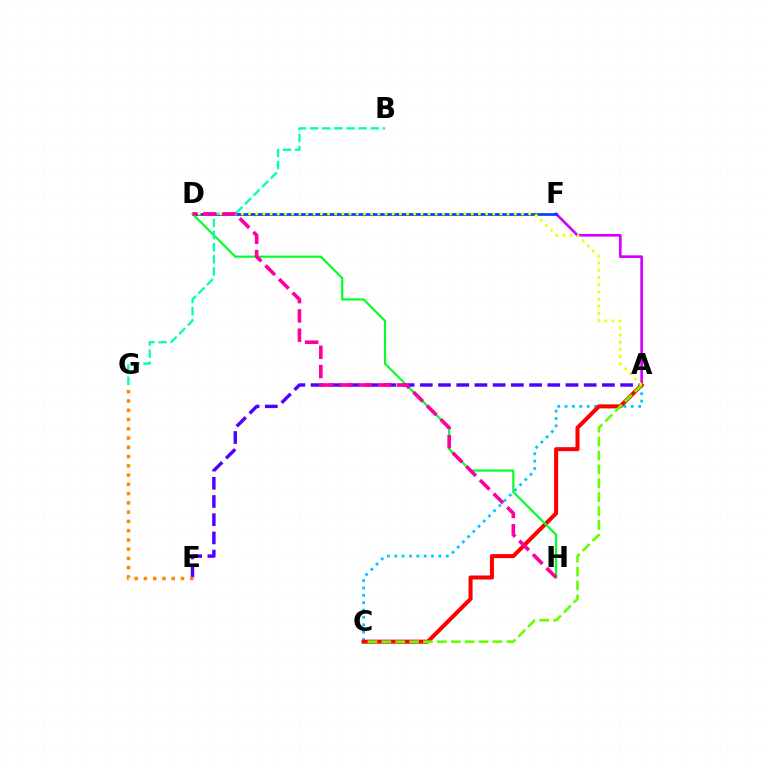{('A', 'E'): [{'color': '#4f00ff', 'line_style': 'dashed', 'thickness': 2.47}], ('A', 'F'): [{'color': '#d600ff', 'line_style': 'solid', 'thickness': 1.95}], ('D', 'F'): [{'color': '#003fff', 'line_style': 'solid', 'thickness': 1.95}], ('A', 'C'): [{'color': '#00c7ff', 'line_style': 'dotted', 'thickness': 2.0}, {'color': '#ff0000', 'line_style': 'solid', 'thickness': 2.9}, {'color': '#66ff00', 'line_style': 'dashed', 'thickness': 1.89}], ('E', 'G'): [{'color': '#ff8800', 'line_style': 'dotted', 'thickness': 2.52}], ('D', 'H'): [{'color': '#00ff27', 'line_style': 'solid', 'thickness': 1.56}, {'color': '#ff00a0', 'line_style': 'dashed', 'thickness': 2.62}], ('B', 'G'): [{'color': '#00ffaf', 'line_style': 'dashed', 'thickness': 1.65}], ('A', 'D'): [{'color': '#eeff00', 'line_style': 'dotted', 'thickness': 1.95}]}